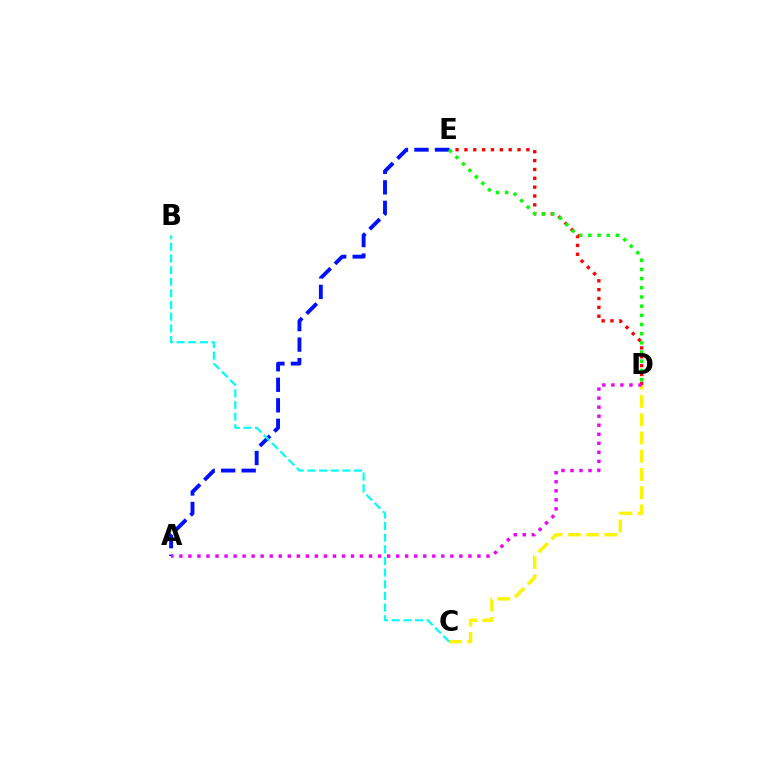{('D', 'E'): [{'color': '#ff0000', 'line_style': 'dotted', 'thickness': 2.4}, {'color': '#08ff00', 'line_style': 'dotted', 'thickness': 2.49}], ('A', 'E'): [{'color': '#0010ff', 'line_style': 'dashed', 'thickness': 2.79}], ('C', 'D'): [{'color': '#fcf500', 'line_style': 'dashed', 'thickness': 2.48}], ('B', 'C'): [{'color': '#00fff6', 'line_style': 'dashed', 'thickness': 1.58}], ('A', 'D'): [{'color': '#ee00ff', 'line_style': 'dotted', 'thickness': 2.45}]}